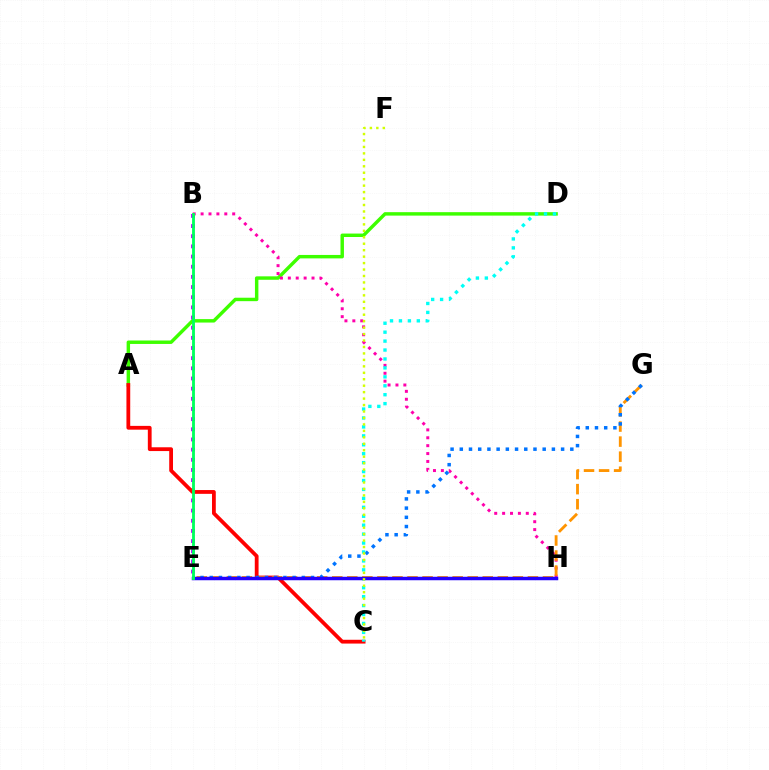{('A', 'D'): [{'color': '#3dff00', 'line_style': 'solid', 'thickness': 2.48}], ('B', 'E'): [{'color': '#b900ff', 'line_style': 'dotted', 'thickness': 2.76}, {'color': '#00ff5c', 'line_style': 'solid', 'thickness': 2.05}], ('A', 'C'): [{'color': '#ff0000', 'line_style': 'solid', 'thickness': 2.73}], ('B', 'H'): [{'color': '#ff00ac', 'line_style': 'dotted', 'thickness': 2.15}], ('E', 'G'): [{'color': '#ff9400', 'line_style': 'dashed', 'thickness': 2.04}, {'color': '#0074ff', 'line_style': 'dotted', 'thickness': 2.5}], ('C', 'D'): [{'color': '#00fff6', 'line_style': 'dotted', 'thickness': 2.43}], ('E', 'H'): [{'color': '#2500ff', 'line_style': 'solid', 'thickness': 2.5}], ('C', 'F'): [{'color': '#d1ff00', 'line_style': 'dotted', 'thickness': 1.75}]}